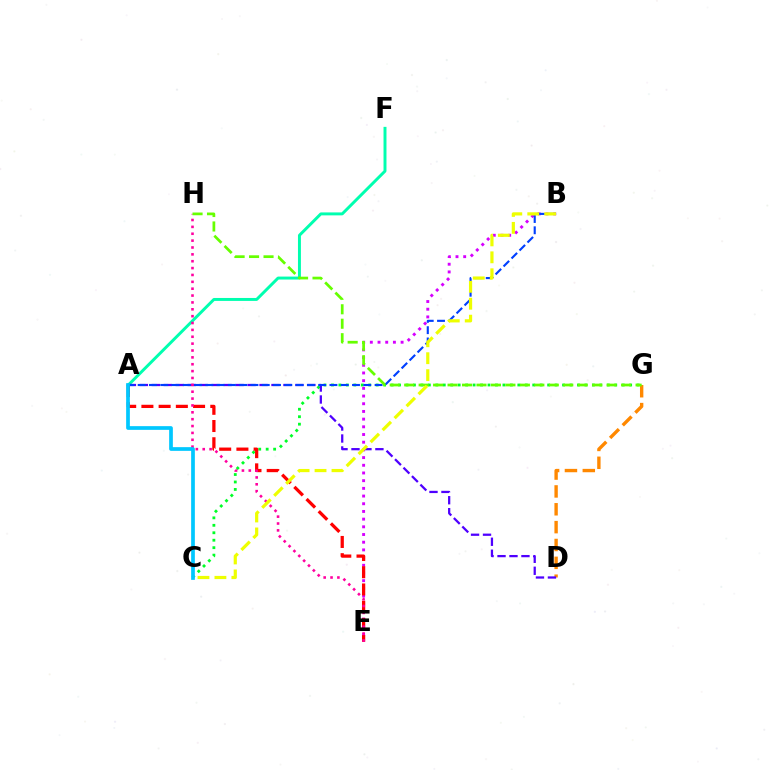{('C', 'G'): [{'color': '#00ff27', 'line_style': 'dotted', 'thickness': 2.03}], ('B', 'E'): [{'color': '#d600ff', 'line_style': 'dotted', 'thickness': 2.09}], ('D', 'G'): [{'color': '#ff8800', 'line_style': 'dashed', 'thickness': 2.43}], ('A', 'F'): [{'color': '#00ffaf', 'line_style': 'solid', 'thickness': 2.12}], ('A', 'E'): [{'color': '#ff0000', 'line_style': 'dashed', 'thickness': 2.34}], ('A', 'D'): [{'color': '#4f00ff', 'line_style': 'dashed', 'thickness': 1.63}], ('E', 'H'): [{'color': '#ff00a0', 'line_style': 'dotted', 'thickness': 1.87}], ('A', 'B'): [{'color': '#003fff', 'line_style': 'dashed', 'thickness': 1.53}], ('G', 'H'): [{'color': '#66ff00', 'line_style': 'dashed', 'thickness': 1.96}], ('A', 'C'): [{'color': '#00c7ff', 'line_style': 'solid', 'thickness': 2.67}], ('B', 'C'): [{'color': '#eeff00', 'line_style': 'dashed', 'thickness': 2.3}]}